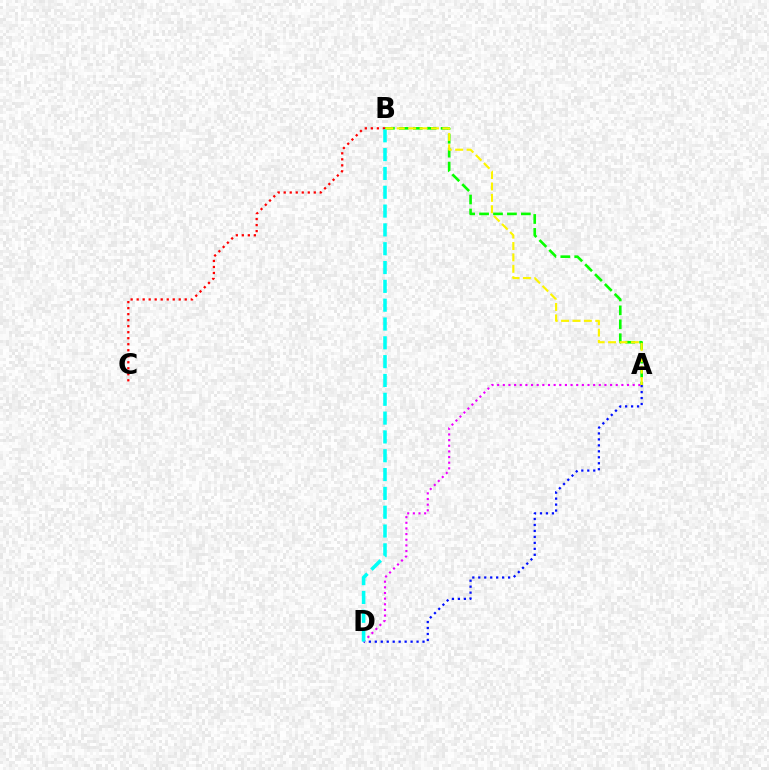{('A', 'B'): [{'color': '#08ff00', 'line_style': 'dashed', 'thickness': 1.89}, {'color': '#fcf500', 'line_style': 'dashed', 'thickness': 1.55}], ('A', 'D'): [{'color': '#0010ff', 'line_style': 'dotted', 'thickness': 1.62}, {'color': '#ee00ff', 'line_style': 'dotted', 'thickness': 1.53}], ('B', 'C'): [{'color': '#ff0000', 'line_style': 'dotted', 'thickness': 1.63}], ('B', 'D'): [{'color': '#00fff6', 'line_style': 'dashed', 'thickness': 2.56}]}